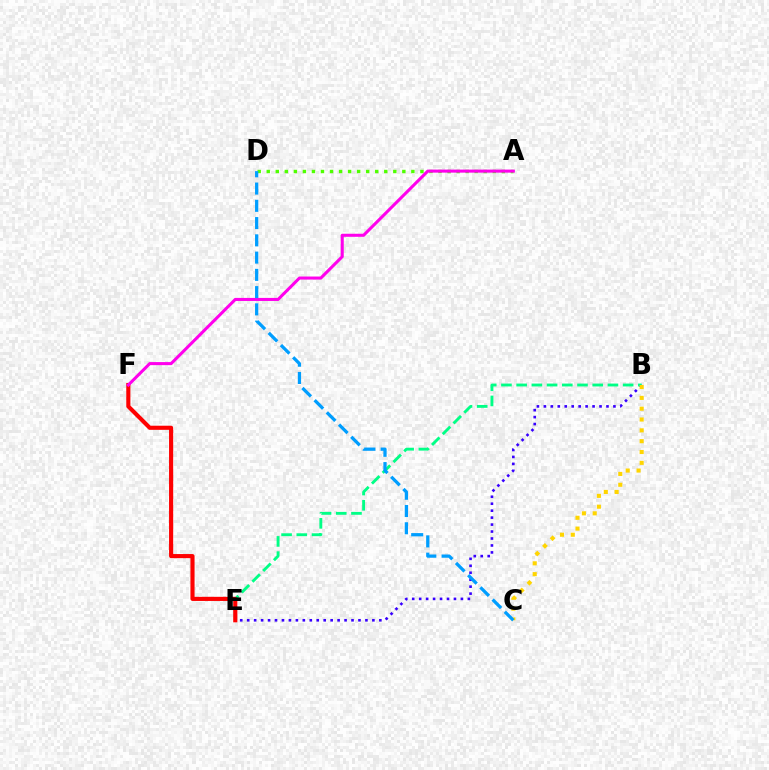{('B', 'E'): [{'color': '#3700ff', 'line_style': 'dotted', 'thickness': 1.89}, {'color': '#00ff86', 'line_style': 'dashed', 'thickness': 2.07}], ('E', 'F'): [{'color': '#ff0000', 'line_style': 'solid', 'thickness': 2.97}], ('B', 'C'): [{'color': '#ffd500', 'line_style': 'dotted', 'thickness': 2.94}], ('A', 'D'): [{'color': '#4fff00', 'line_style': 'dotted', 'thickness': 2.46}], ('A', 'F'): [{'color': '#ff00ed', 'line_style': 'solid', 'thickness': 2.2}], ('C', 'D'): [{'color': '#009eff', 'line_style': 'dashed', 'thickness': 2.34}]}